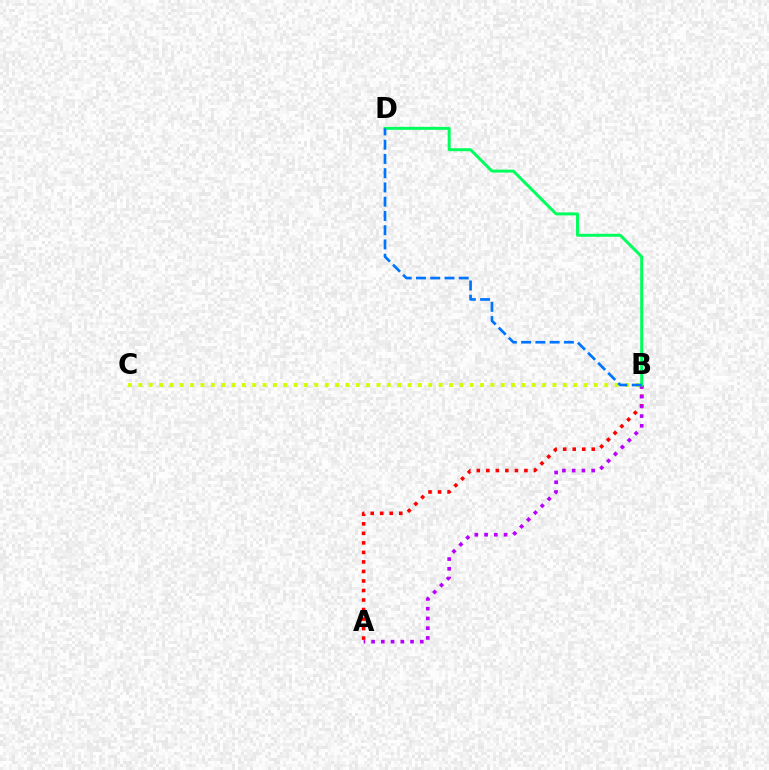{('A', 'B'): [{'color': '#ff0000', 'line_style': 'dotted', 'thickness': 2.59}, {'color': '#b900ff', 'line_style': 'dotted', 'thickness': 2.65}], ('B', 'D'): [{'color': '#00ff5c', 'line_style': 'solid', 'thickness': 2.14}, {'color': '#0074ff', 'line_style': 'dashed', 'thickness': 1.94}], ('B', 'C'): [{'color': '#d1ff00', 'line_style': 'dotted', 'thickness': 2.81}]}